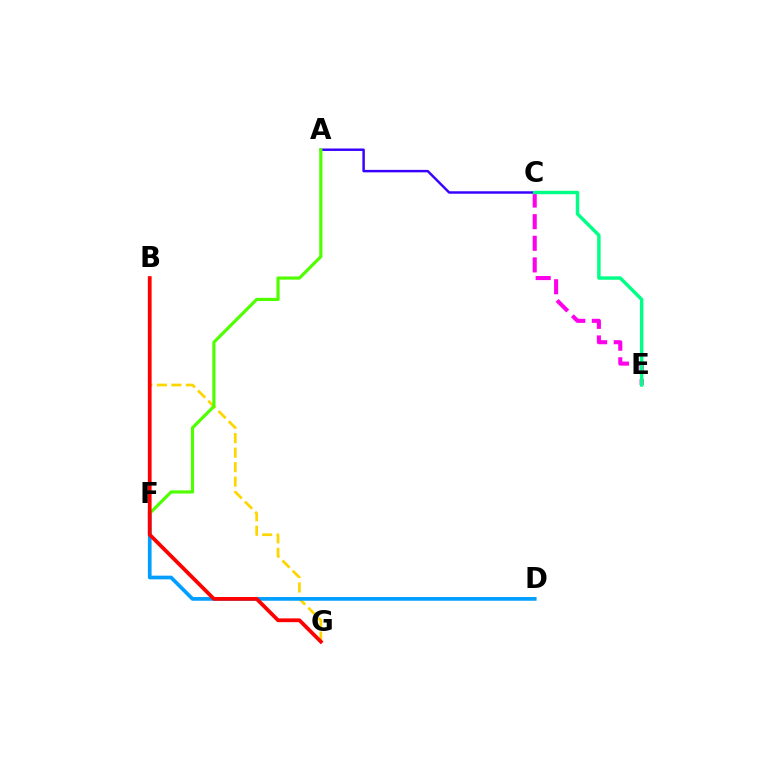{('B', 'G'): [{'color': '#ffd500', 'line_style': 'dashed', 'thickness': 1.97}, {'color': '#ff0000', 'line_style': 'solid', 'thickness': 2.71}], ('A', 'C'): [{'color': '#3700ff', 'line_style': 'solid', 'thickness': 1.77}], ('D', 'F'): [{'color': '#009eff', 'line_style': 'solid', 'thickness': 2.67}], ('C', 'E'): [{'color': '#ff00ed', 'line_style': 'dashed', 'thickness': 2.94}, {'color': '#00ff86', 'line_style': 'solid', 'thickness': 2.47}], ('A', 'F'): [{'color': '#4fff00', 'line_style': 'solid', 'thickness': 2.28}]}